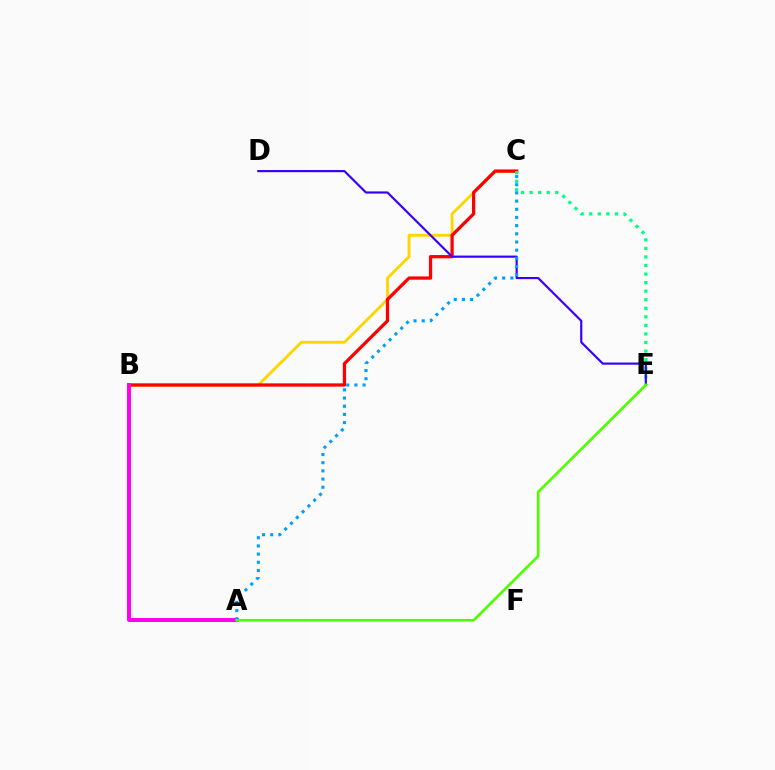{('B', 'C'): [{'color': '#ffd500', 'line_style': 'solid', 'thickness': 2.05}, {'color': '#ff0000', 'line_style': 'solid', 'thickness': 2.35}], ('C', 'E'): [{'color': '#00ff86', 'line_style': 'dotted', 'thickness': 2.32}], ('D', 'E'): [{'color': '#3700ff', 'line_style': 'solid', 'thickness': 1.57}], ('A', 'B'): [{'color': '#ff00ed', 'line_style': 'solid', 'thickness': 2.84}], ('A', 'C'): [{'color': '#009eff', 'line_style': 'dotted', 'thickness': 2.22}], ('A', 'E'): [{'color': '#4fff00', 'line_style': 'solid', 'thickness': 1.95}]}